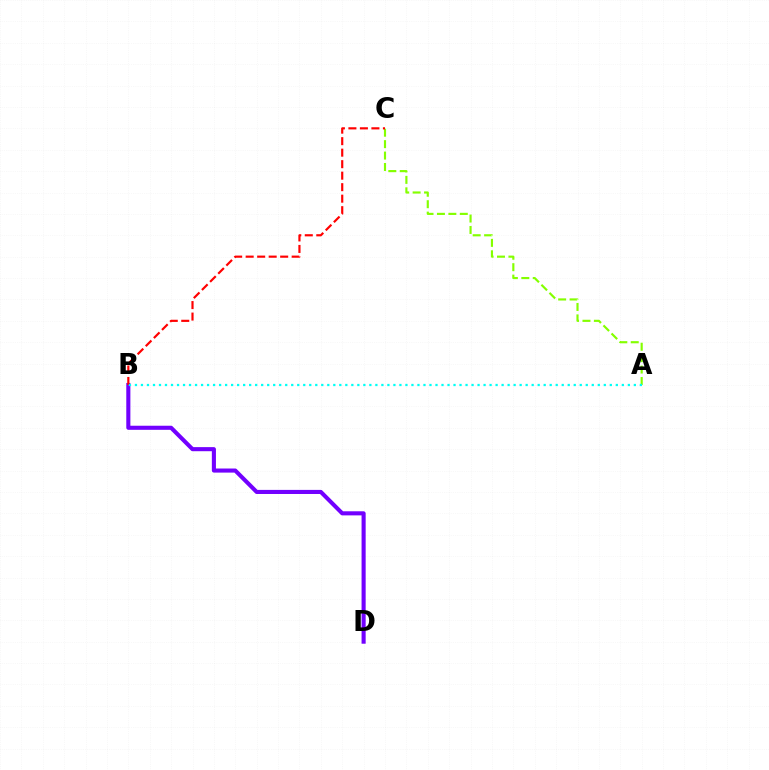{('A', 'C'): [{'color': '#84ff00', 'line_style': 'dashed', 'thickness': 1.55}], ('B', 'D'): [{'color': '#7200ff', 'line_style': 'solid', 'thickness': 2.94}], ('B', 'C'): [{'color': '#ff0000', 'line_style': 'dashed', 'thickness': 1.56}], ('A', 'B'): [{'color': '#00fff6', 'line_style': 'dotted', 'thickness': 1.63}]}